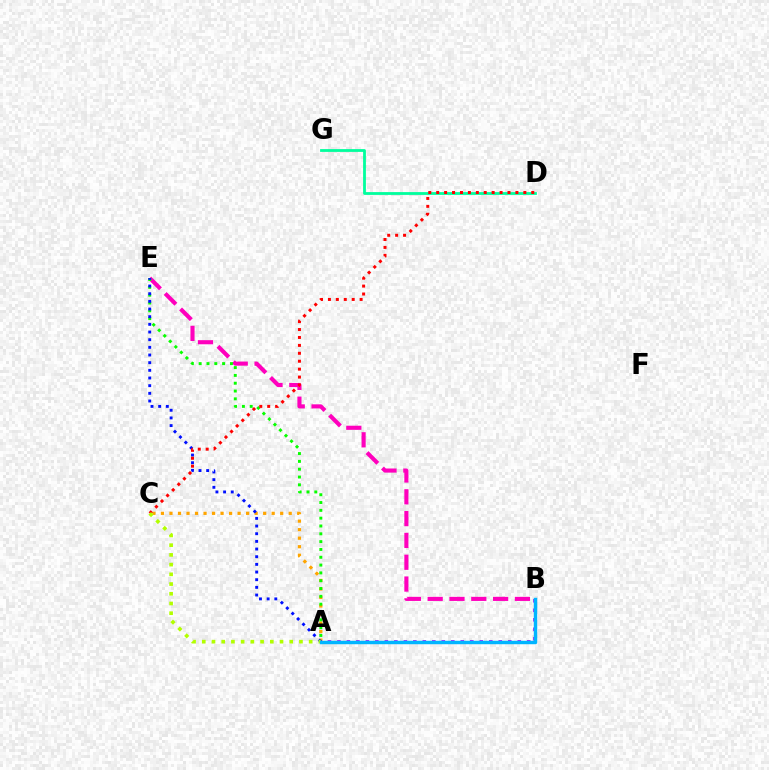{('B', 'E'): [{'color': '#ff00bd', 'line_style': 'dashed', 'thickness': 2.96}], ('A', 'C'): [{'color': '#ffa500', 'line_style': 'dotted', 'thickness': 2.31}, {'color': '#b3ff00', 'line_style': 'dotted', 'thickness': 2.64}], ('A', 'E'): [{'color': '#08ff00', 'line_style': 'dotted', 'thickness': 2.12}, {'color': '#0010ff', 'line_style': 'dotted', 'thickness': 2.08}], ('A', 'B'): [{'color': '#9b00ff', 'line_style': 'dotted', 'thickness': 2.58}, {'color': '#00b5ff', 'line_style': 'solid', 'thickness': 2.47}], ('D', 'G'): [{'color': '#00ff9d', 'line_style': 'solid', 'thickness': 2.02}], ('C', 'D'): [{'color': '#ff0000', 'line_style': 'dotted', 'thickness': 2.15}]}